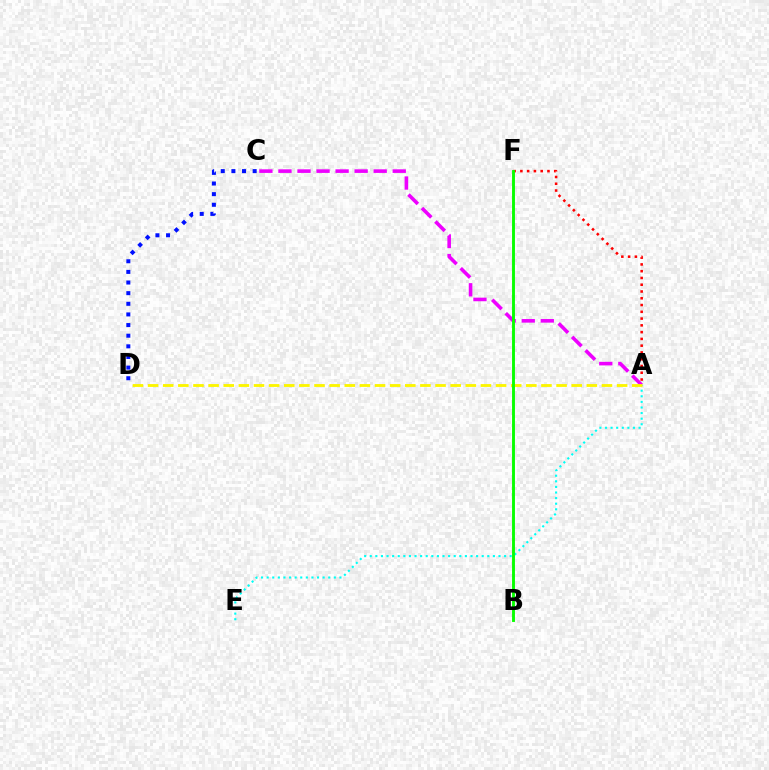{('A', 'E'): [{'color': '#00fff6', 'line_style': 'dotted', 'thickness': 1.52}], ('A', 'C'): [{'color': '#ee00ff', 'line_style': 'dashed', 'thickness': 2.59}], ('A', 'D'): [{'color': '#fcf500', 'line_style': 'dashed', 'thickness': 2.06}], ('C', 'D'): [{'color': '#0010ff', 'line_style': 'dotted', 'thickness': 2.89}], ('A', 'F'): [{'color': '#ff0000', 'line_style': 'dotted', 'thickness': 1.84}], ('B', 'F'): [{'color': '#08ff00', 'line_style': 'solid', 'thickness': 2.08}]}